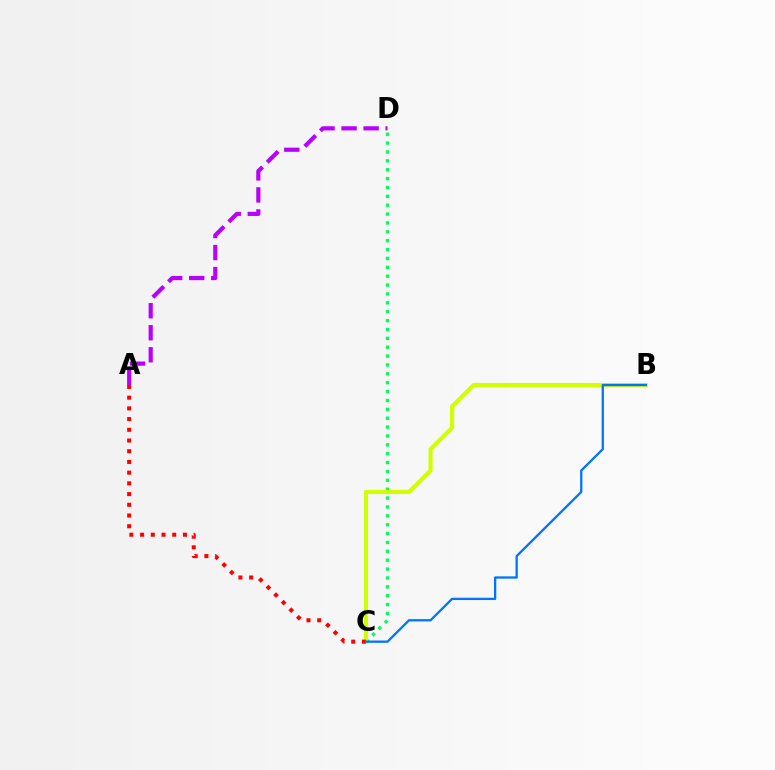{('C', 'D'): [{'color': '#00ff5c', 'line_style': 'dotted', 'thickness': 2.41}], ('A', 'D'): [{'color': '#b900ff', 'line_style': 'dashed', 'thickness': 2.99}], ('B', 'C'): [{'color': '#d1ff00', 'line_style': 'solid', 'thickness': 2.97}, {'color': '#0074ff', 'line_style': 'solid', 'thickness': 1.65}], ('A', 'C'): [{'color': '#ff0000', 'line_style': 'dotted', 'thickness': 2.91}]}